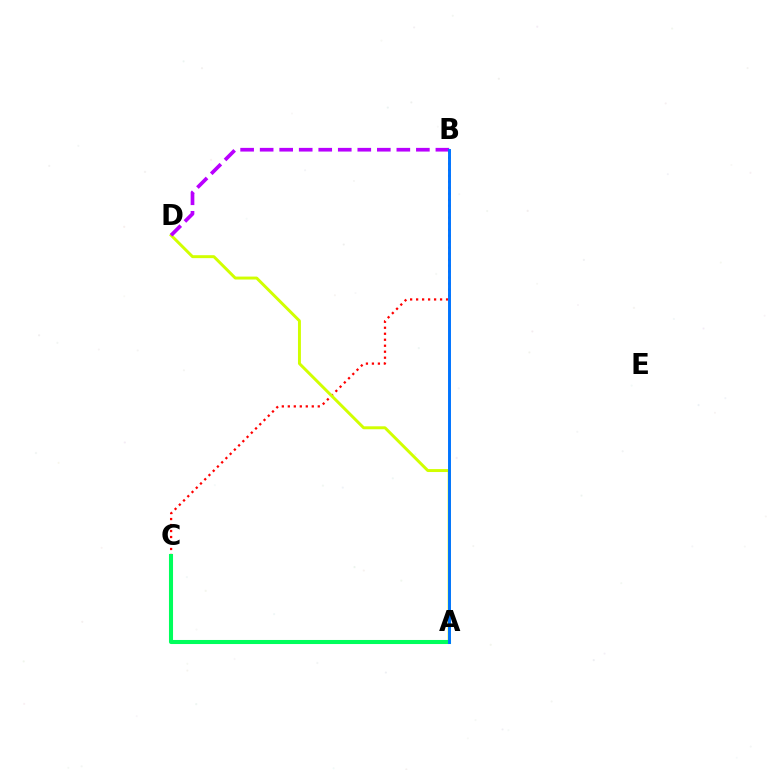{('B', 'C'): [{'color': '#ff0000', 'line_style': 'dotted', 'thickness': 1.63}], ('A', 'D'): [{'color': '#d1ff00', 'line_style': 'solid', 'thickness': 2.12}], ('B', 'D'): [{'color': '#b900ff', 'line_style': 'dashed', 'thickness': 2.65}], ('A', 'C'): [{'color': '#00ff5c', 'line_style': 'solid', 'thickness': 2.93}], ('A', 'B'): [{'color': '#0074ff', 'line_style': 'solid', 'thickness': 2.12}]}